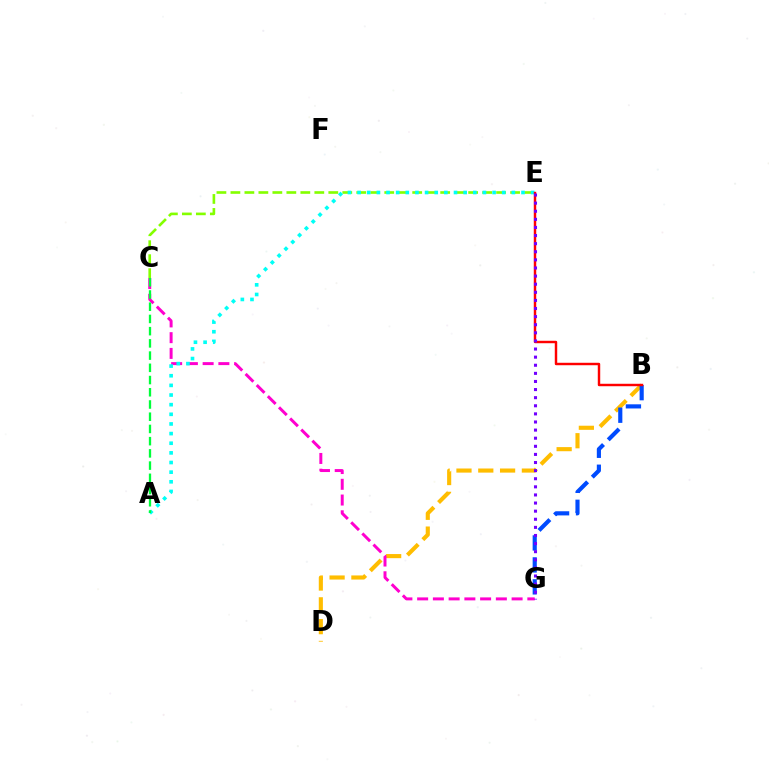{('C', 'E'): [{'color': '#84ff00', 'line_style': 'dashed', 'thickness': 1.9}], ('B', 'D'): [{'color': '#ffbd00', 'line_style': 'dashed', 'thickness': 2.96}], ('C', 'G'): [{'color': '#ff00cf', 'line_style': 'dashed', 'thickness': 2.14}], ('B', 'G'): [{'color': '#004bff', 'line_style': 'dashed', 'thickness': 2.98}], ('A', 'E'): [{'color': '#00fff6', 'line_style': 'dotted', 'thickness': 2.62}], ('B', 'E'): [{'color': '#ff0000', 'line_style': 'solid', 'thickness': 1.76}], ('A', 'C'): [{'color': '#00ff39', 'line_style': 'dashed', 'thickness': 1.66}], ('E', 'G'): [{'color': '#7200ff', 'line_style': 'dotted', 'thickness': 2.2}]}